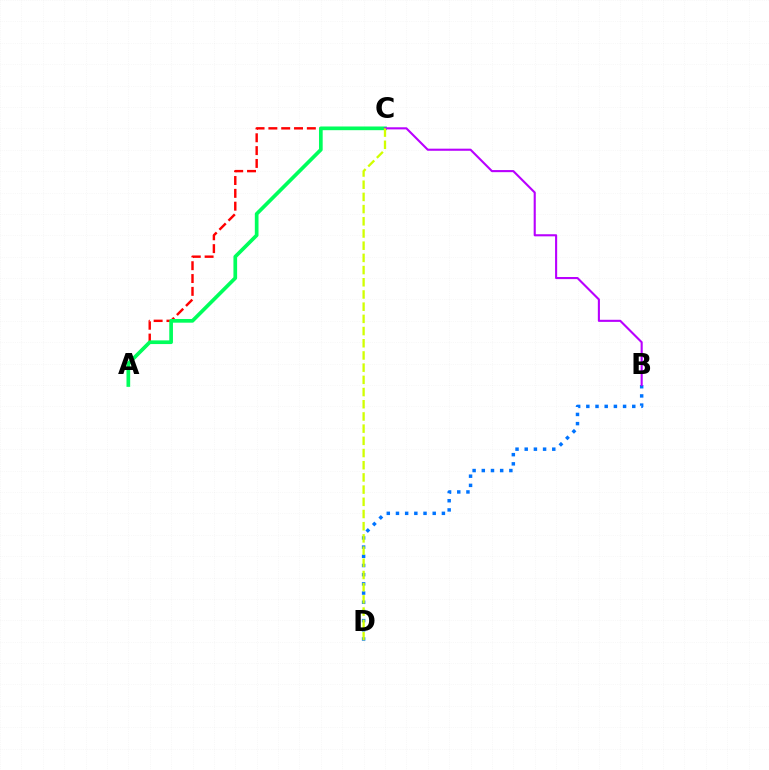{('A', 'C'): [{'color': '#ff0000', 'line_style': 'dashed', 'thickness': 1.74}, {'color': '#00ff5c', 'line_style': 'solid', 'thickness': 2.66}], ('B', 'D'): [{'color': '#0074ff', 'line_style': 'dotted', 'thickness': 2.5}], ('B', 'C'): [{'color': '#b900ff', 'line_style': 'solid', 'thickness': 1.52}], ('C', 'D'): [{'color': '#d1ff00', 'line_style': 'dashed', 'thickness': 1.66}]}